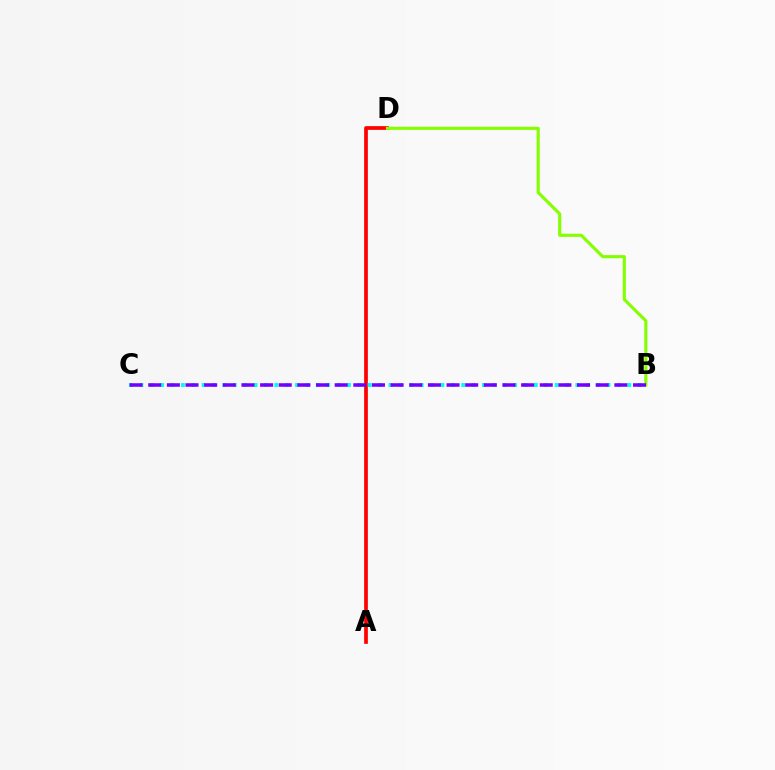{('A', 'D'): [{'color': '#ff0000', 'line_style': 'solid', 'thickness': 2.67}], ('B', 'C'): [{'color': '#00fff6', 'line_style': 'dotted', 'thickness': 2.82}, {'color': '#7200ff', 'line_style': 'dashed', 'thickness': 2.53}], ('B', 'D'): [{'color': '#84ff00', 'line_style': 'solid', 'thickness': 2.25}]}